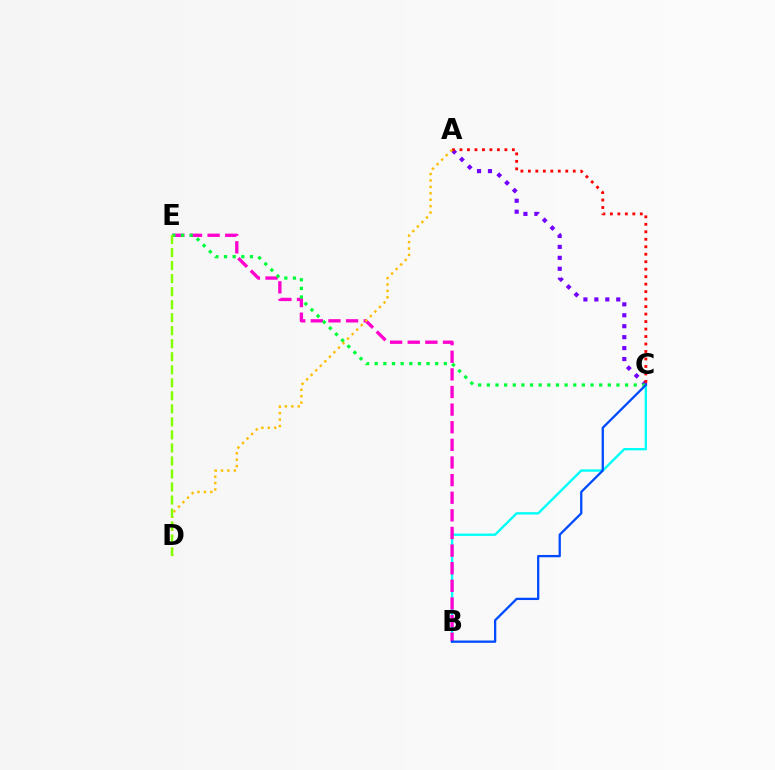{('B', 'C'): [{'color': '#00fff6', 'line_style': 'solid', 'thickness': 1.7}, {'color': '#004bff', 'line_style': 'solid', 'thickness': 1.65}], ('B', 'E'): [{'color': '#ff00cf', 'line_style': 'dashed', 'thickness': 2.39}], ('A', 'C'): [{'color': '#7200ff', 'line_style': 'dotted', 'thickness': 2.97}, {'color': '#ff0000', 'line_style': 'dotted', 'thickness': 2.03}], ('C', 'E'): [{'color': '#00ff39', 'line_style': 'dotted', 'thickness': 2.35}], ('A', 'D'): [{'color': '#ffbd00', 'line_style': 'dotted', 'thickness': 1.74}], ('D', 'E'): [{'color': '#84ff00', 'line_style': 'dashed', 'thickness': 1.77}]}